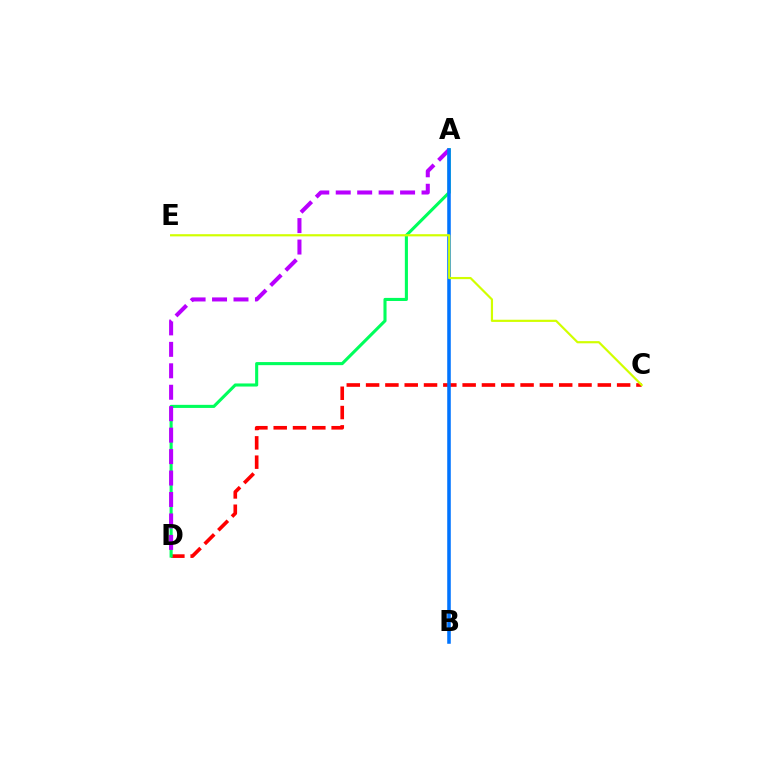{('C', 'D'): [{'color': '#ff0000', 'line_style': 'dashed', 'thickness': 2.62}], ('A', 'D'): [{'color': '#00ff5c', 'line_style': 'solid', 'thickness': 2.22}, {'color': '#b900ff', 'line_style': 'dashed', 'thickness': 2.91}], ('A', 'B'): [{'color': '#0074ff', 'line_style': 'solid', 'thickness': 2.56}], ('C', 'E'): [{'color': '#d1ff00', 'line_style': 'solid', 'thickness': 1.57}]}